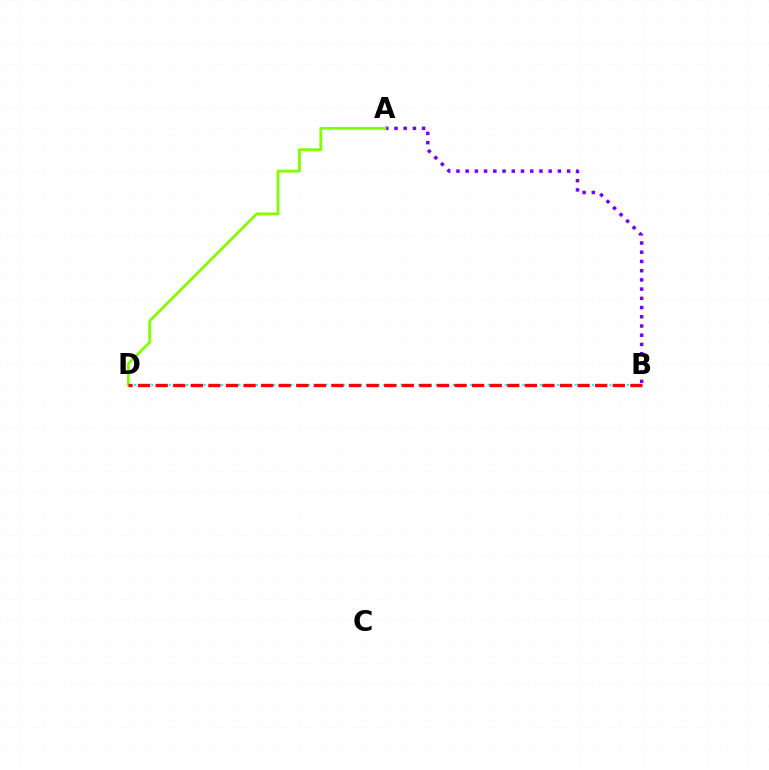{('A', 'B'): [{'color': '#7200ff', 'line_style': 'dotted', 'thickness': 2.51}], ('A', 'D'): [{'color': '#84ff00', 'line_style': 'solid', 'thickness': 2.03}], ('B', 'D'): [{'color': '#00fff6', 'line_style': 'dotted', 'thickness': 1.58}, {'color': '#ff0000', 'line_style': 'dashed', 'thickness': 2.39}]}